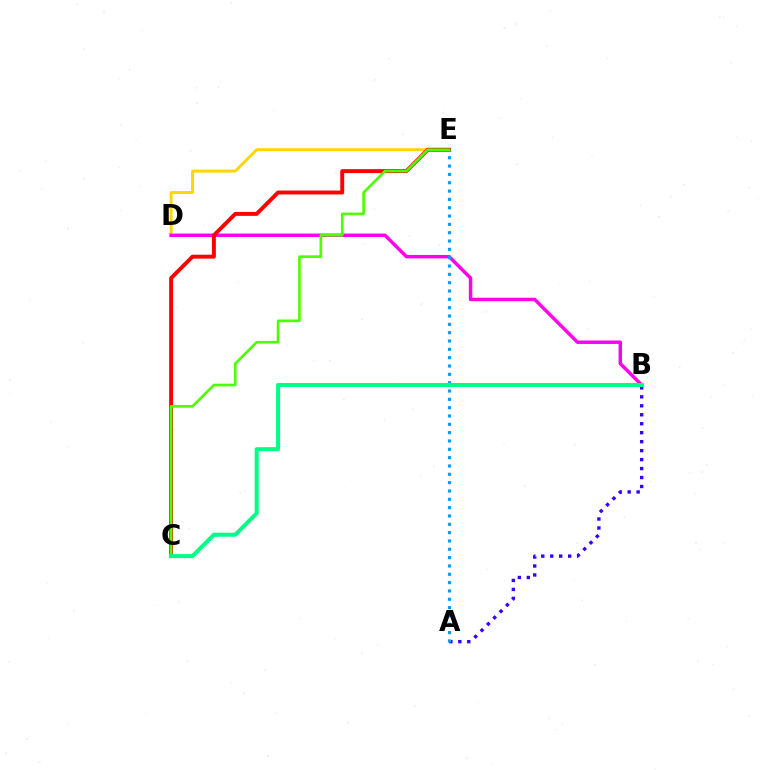{('D', 'E'): [{'color': '#ffd500', 'line_style': 'solid', 'thickness': 2.11}], ('B', 'D'): [{'color': '#ff00ed', 'line_style': 'solid', 'thickness': 2.47}], ('C', 'E'): [{'color': '#ff0000', 'line_style': 'solid', 'thickness': 2.82}, {'color': '#4fff00', 'line_style': 'solid', 'thickness': 1.91}], ('A', 'B'): [{'color': '#3700ff', 'line_style': 'dotted', 'thickness': 2.44}], ('A', 'E'): [{'color': '#009eff', 'line_style': 'dotted', 'thickness': 2.26}], ('B', 'C'): [{'color': '#00ff86', 'line_style': 'solid', 'thickness': 2.89}]}